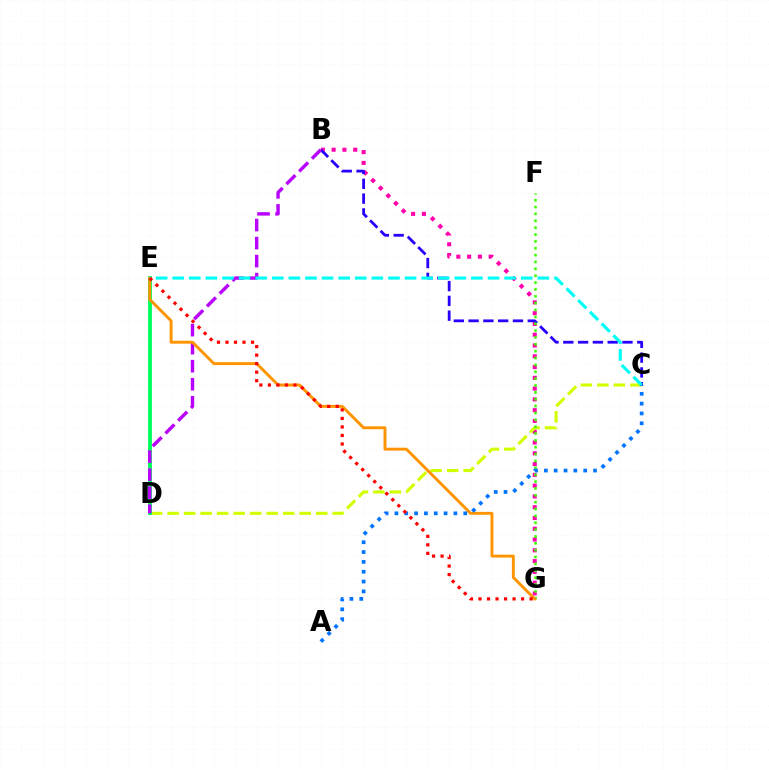{('B', 'G'): [{'color': '#ff00ac', 'line_style': 'dotted', 'thickness': 2.93}], ('B', 'C'): [{'color': '#2500ff', 'line_style': 'dashed', 'thickness': 2.01}], ('C', 'D'): [{'color': '#d1ff00', 'line_style': 'dashed', 'thickness': 2.24}], ('F', 'G'): [{'color': '#3dff00', 'line_style': 'dotted', 'thickness': 1.86}], ('D', 'E'): [{'color': '#00ff5c', 'line_style': 'solid', 'thickness': 2.78}], ('B', 'D'): [{'color': '#b900ff', 'line_style': 'dashed', 'thickness': 2.45}], ('E', 'G'): [{'color': '#ff9400', 'line_style': 'solid', 'thickness': 2.1}, {'color': '#ff0000', 'line_style': 'dotted', 'thickness': 2.31}], ('C', 'E'): [{'color': '#00fff6', 'line_style': 'dashed', 'thickness': 2.25}], ('A', 'C'): [{'color': '#0074ff', 'line_style': 'dotted', 'thickness': 2.67}]}